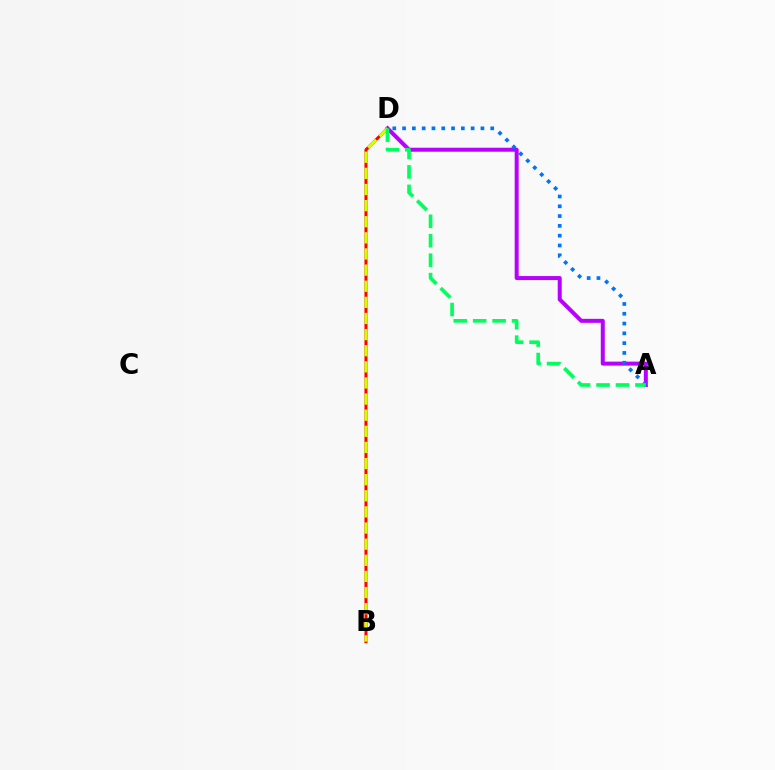{('B', 'D'): [{'color': '#ff0000', 'line_style': 'solid', 'thickness': 2.17}, {'color': '#d1ff00', 'line_style': 'dashed', 'thickness': 2.19}], ('A', 'D'): [{'color': '#b900ff', 'line_style': 'solid', 'thickness': 2.87}, {'color': '#0074ff', 'line_style': 'dotted', 'thickness': 2.66}, {'color': '#00ff5c', 'line_style': 'dashed', 'thickness': 2.64}]}